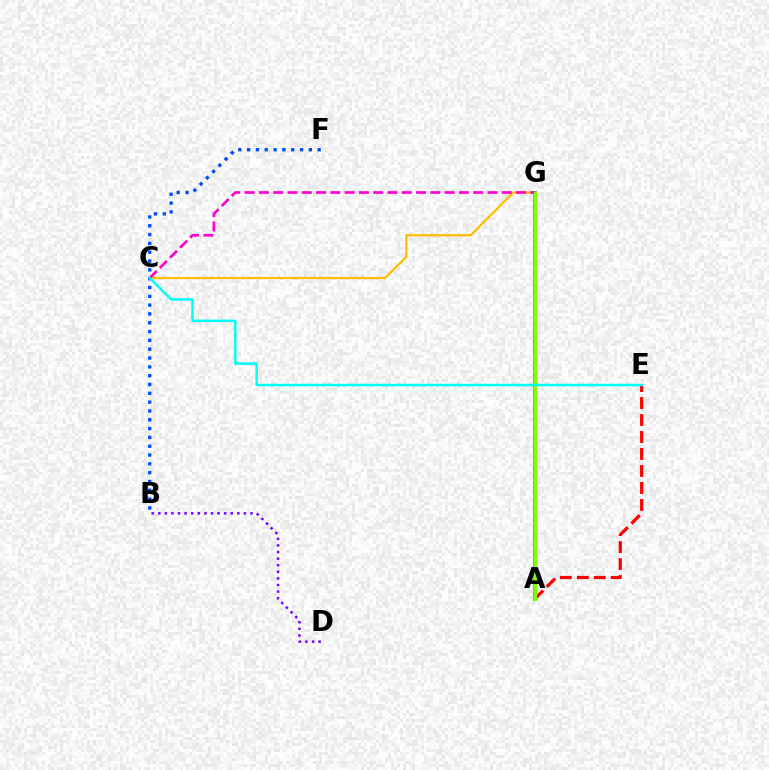{('B', 'D'): [{'color': '#7200ff', 'line_style': 'dotted', 'thickness': 1.79}], ('A', 'E'): [{'color': '#ff0000', 'line_style': 'dashed', 'thickness': 2.31}], ('C', 'G'): [{'color': '#ffbd00', 'line_style': 'solid', 'thickness': 1.63}, {'color': '#ff00cf', 'line_style': 'dashed', 'thickness': 1.94}], ('B', 'F'): [{'color': '#004bff', 'line_style': 'dotted', 'thickness': 2.4}], ('A', 'G'): [{'color': '#00ff39', 'line_style': 'solid', 'thickness': 2.92}, {'color': '#84ff00', 'line_style': 'solid', 'thickness': 2.22}], ('C', 'E'): [{'color': '#00fff6', 'line_style': 'solid', 'thickness': 1.78}]}